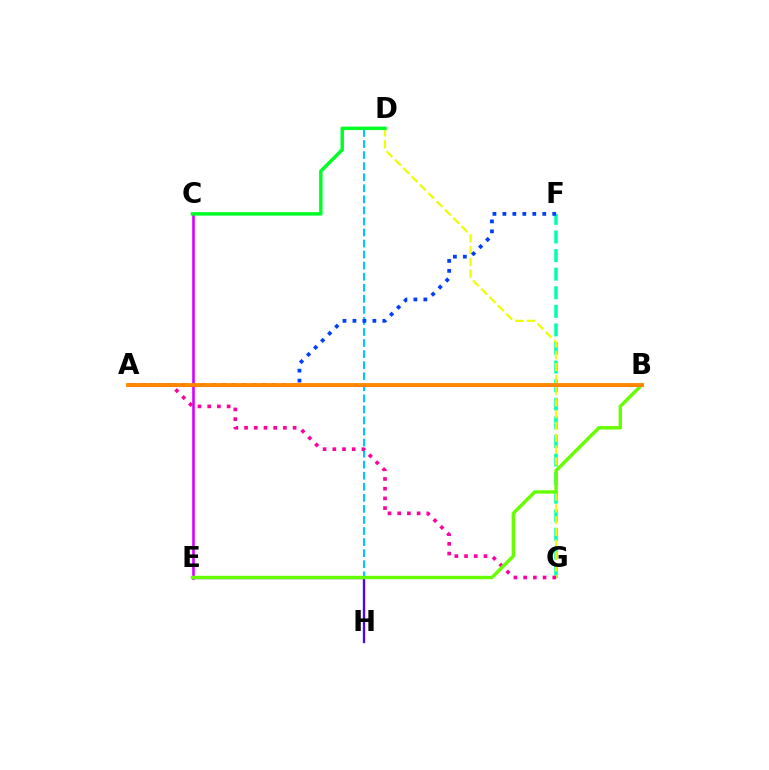{('F', 'G'): [{'color': '#00ffaf', 'line_style': 'dashed', 'thickness': 2.52}], ('C', 'E'): [{'color': '#d600ff', 'line_style': 'solid', 'thickness': 1.88}], ('D', 'H'): [{'color': '#00c7ff', 'line_style': 'dashed', 'thickness': 1.5}], ('D', 'G'): [{'color': '#eeff00', 'line_style': 'dashed', 'thickness': 1.6}], ('A', 'F'): [{'color': '#003fff', 'line_style': 'dotted', 'thickness': 2.71}], ('E', 'H'): [{'color': '#4f00ff', 'line_style': 'solid', 'thickness': 1.66}], ('A', 'G'): [{'color': '#ff00a0', 'line_style': 'dotted', 'thickness': 2.64}], ('C', 'D'): [{'color': '#00ff27', 'line_style': 'solid', 'thickness': 2.49}], ('B', 'E'): [{'color': '#66ff00', 'line_style': 'solid', 'thickness': 2.46}], ('A', 'B'): [{'color': '#ff0000', 'line_style': 'solid', 'thickness': 2.11}, {'color': '#ff8800', 'line_style': 'solid', 'thickness': 2.78}]}